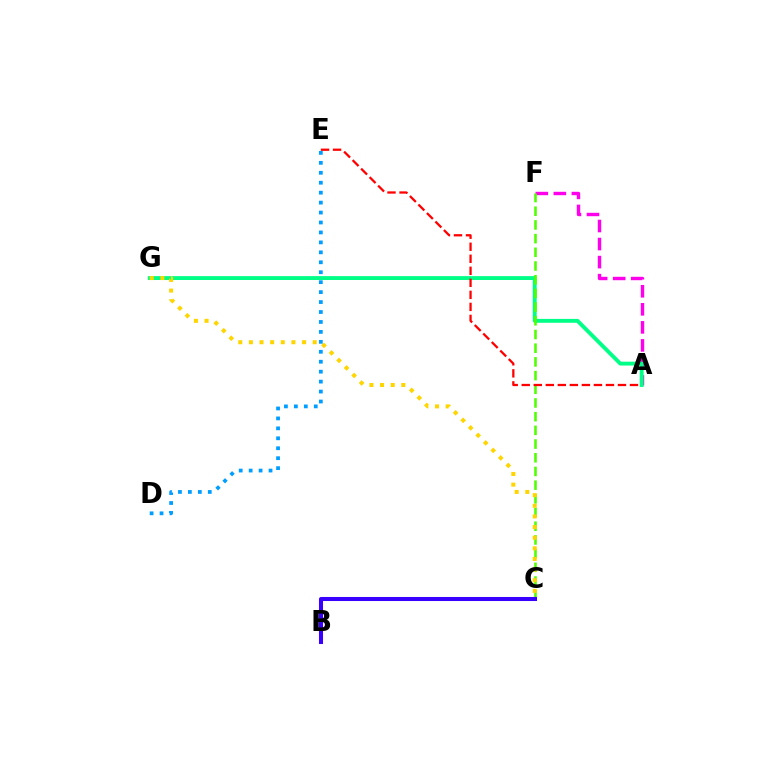{('A', 'F'): [{'color': '#ff00ed', 'line_style': 'dashed', 'thickness': 2.45}], ('A', 'G'): [{'color': '#00ff86', 'line_style': 'solid', 'thickness': 2.79}], ('D', 'E'): [{'color': '#009eff', 'line_style': 'dotted', 'thickness': 2.7}], ('C', 'F'): [{'color': '#4fff00', 'line_style': 'dashed', 'thickness': 1.86}], ('B', 'C'): [{'color': '#3700ff', 'line_style': 'solid', 'thickness': 2.91}], ('C', 'G'): [{'color': '#ffd500', 'line_style': 'dotted', 'thickness': 2.89}], ('A', 'E'): [{'color': '#ff0000', 'line_style': 'dashed', 'thickness': 1.63}]}